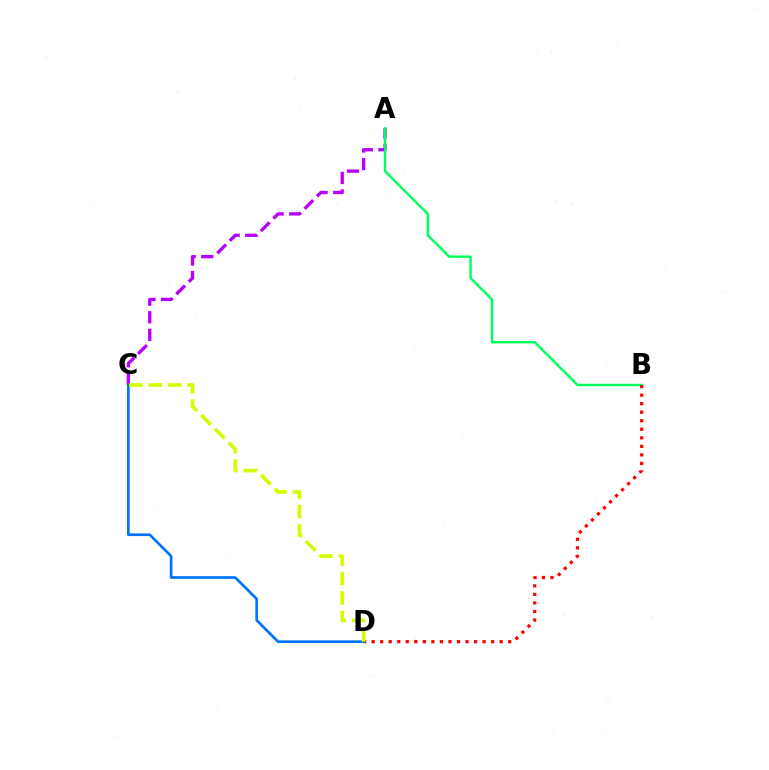{('A', 'C'): [{'color': '#b900ff', 'line_style': 'dashed', 'thickness': 2.39}], ('A', 'B'): [{'color': '#00ff5c', 'line_style': 'solid', 'thickness': 1.74}], ('B', 'D'): [{'color': '#ff0000', 'line_style': 'dotted', 'thickness': 2.32}], ('C', 'D'): [{'color': '#0074ff', 'line_style': 'solid', 'thickness': 1.92}, {'color': '#d1ff00', 'line_style': 'dashed', 'thickness': 2.64}]}